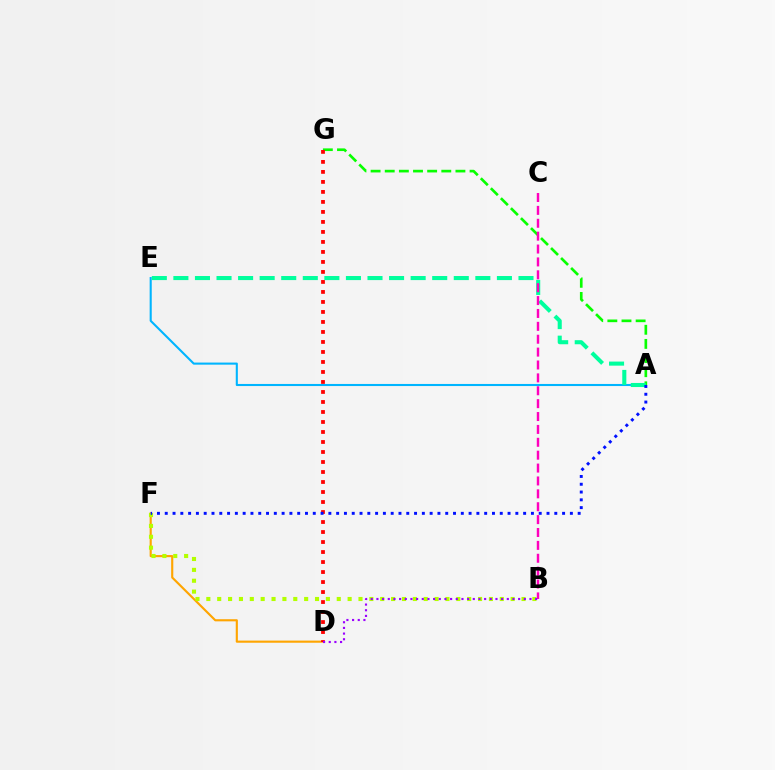{('A', 'E'): [{'color': '#00b5ff', 'line_style': 'solid', 'thickness': 1.5}, {'color': '#00ff9d', 'line_style': 'dashed', 'thickness': 2.93}], ('D', 'F'): [{'color': '#ffa500', 'line_style': 'solid', 'thickness': 1.54}], ('A', 'G'): [{'color': '#08ff00', 'line_style': 'dashed', 'thickness': 1.92}], ('D', 'G'): [{'color': '#ff0000', 'line_style': 'dotted', 'thickness': 2.72}], ('B', 'C'): [{'color': '#ff00bd', 'line_style': 'dashed', 'thickness': 1.75}], ('B', 'F'): [{'color': '#b3ff00', 'line_style': 'dotted', 'thickness': 2.95}], ('A', 'F'): [{'color': '#0010ff', 'line_style': 'dotted', 'thickness': 2.12}], ('B', 'D'): [{'color': '#9b00ff', 'line_style': 'dotted', 'thickness': 1.54}]}